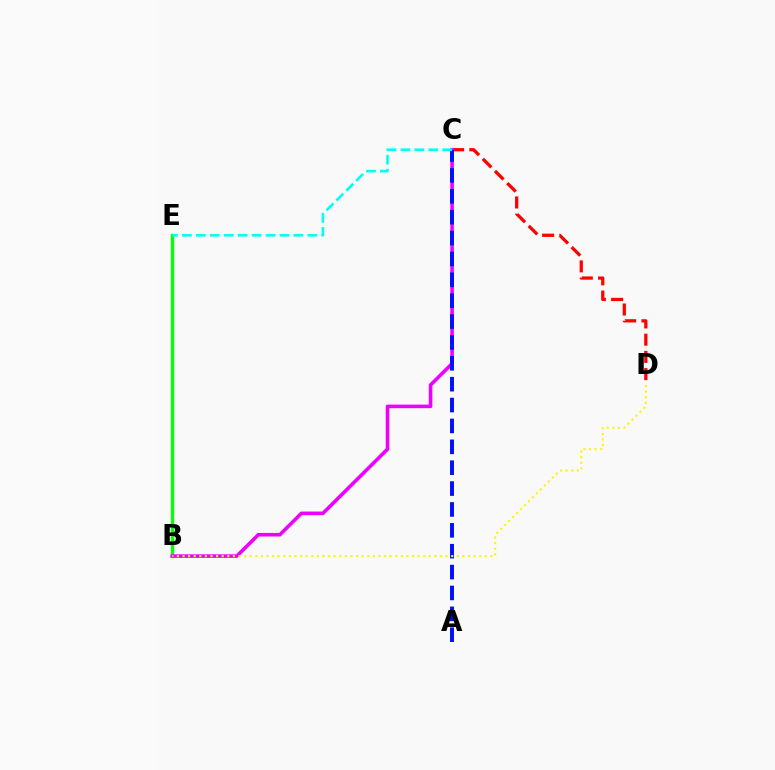{('C', 'D'): [{'color': '#ff0000', 'line_style': 'dashed', 'thickness': 2.34}], ('B', 'E'): [{'color': '#08ff00', 'line_style': 'solid', 'thickness': 2.41}], ('B', 'C'): [{'color': '#ee00ff', 'line_style': 'solid', 'thickness': 2.58}], ('A', 'C'): [{'color': '#0010ff', 'line_style': 'dashed', 'thickness': 2.84}], ('C', 'E'): [{'color': '#00fff6', 'line_style': 'dashed', 'thickness': 1.89}], ('B', 'D'): [{'color': '#fcf500', 'line_style': 'dotted', 'thickness': 1.52}]}